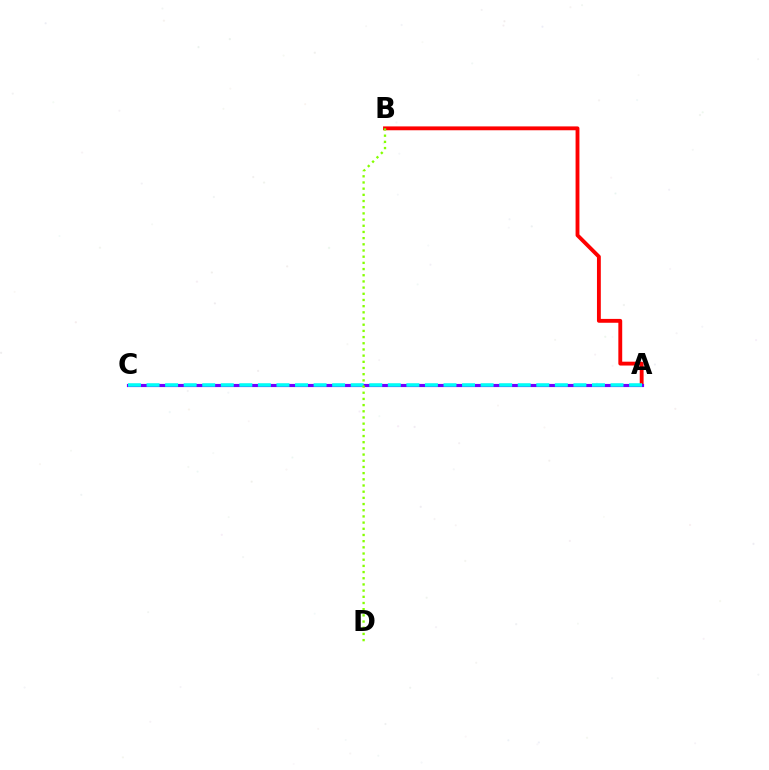{('A', 'B'): [{'color': '#ff0000', 'line_style': 'solid', 'thickness': 2.78}], ('A', 'C'): [{'color': '#7200ff', 'line_style': 'solid', 'thickness': 2.27}, {'color': '#00fff6', 'line_style': 'dashed', 'thickness': 2.52}], ('B', 'D'): [{'color': '#84ff00', 'line_style': 'dotted', 'thickness': 1.68}]}